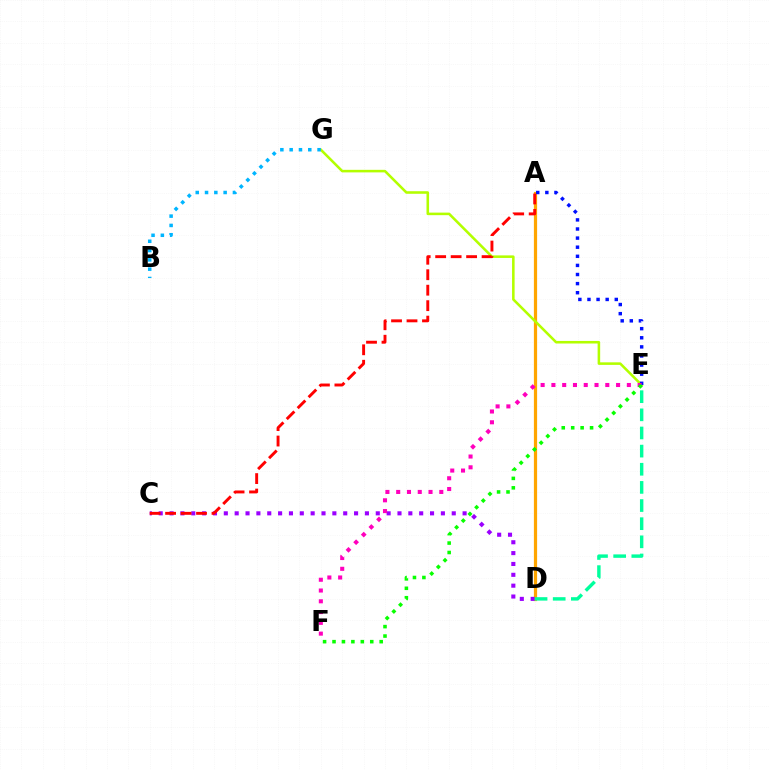{('A', 'D'): [{'color': '#ffa500', 'line_style': 'solid', 'thickness': 2.32}], ('E', 'G'): [{'color': '#b3ff00', 'line_style': 'solid', 'thickness': 1.84}], ('A', 'E'): [{'color': '#0010ff', 'line_style': 'dotted', 'thickness': 2.47}], ('B', 'G'): [{'color': '#00b5ff', 'line_style': 'dotted', 'thickness': 2.53}], ('C', 'D'): [{'color': '#9b00ff', 'line_style': 'dotted', 'thickness': 2.95}], ('A', 'C'): [{'color': '#ff0000', 'line_style': 'dashed', 'thickness': 2.1}], ('E', 'F'): [{'color': '#ff00bd', 'line_style': 'dotted', 'thickness': 2.93}, {'color': '#08ff00', 'line_style': 'dotted', 'thickness': 2.56}], ('D', 'E'): [{'color': '#00ff9d', 'line_style': 'dashed', 'thickness': 2.46}]}